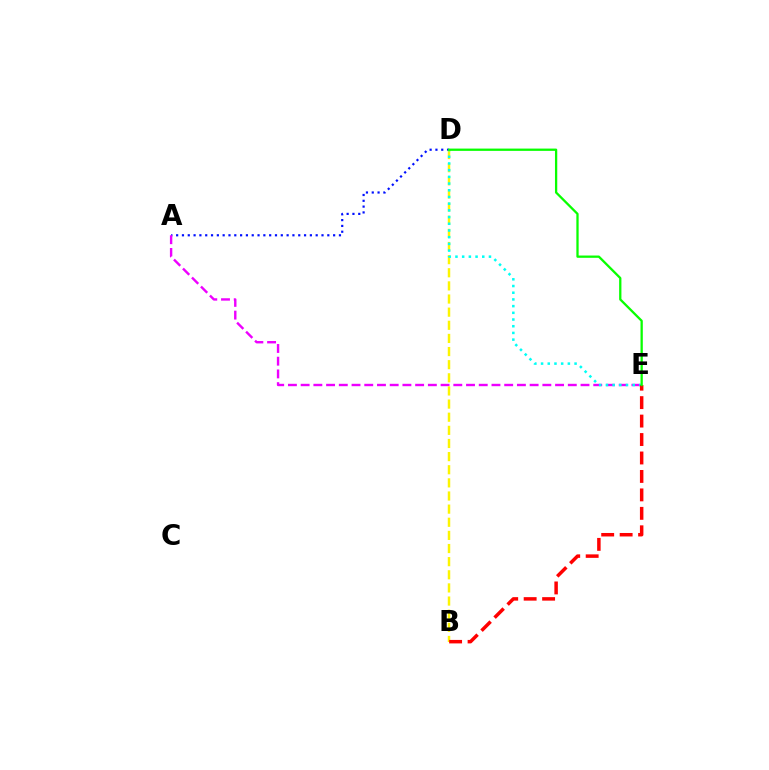{('A', 'D'): [{'color': '#0010ff', 'line_style': 'dotted', 'thickness': 1.58}], ('A', 'E'): [{'color': '#ee00ff', 'line_style': 'dashed', 'thickness': 1.73}], ('B', 'D'): [{'color': '#fcf500', 'line_style': 'dashed', 'thickness': 1.78}], ('D', 'E'): [{'color': '#00fff6', 'line_style': 'dotted', 'thickness': 1.82}, {'color': '#08ff00', 'line_style': 'solid', 'thickness': 1.65}], ('B', 'E'): [{'color': '#ff0000', 'line_style': 'dashed', 'thickness': 2.51}]}